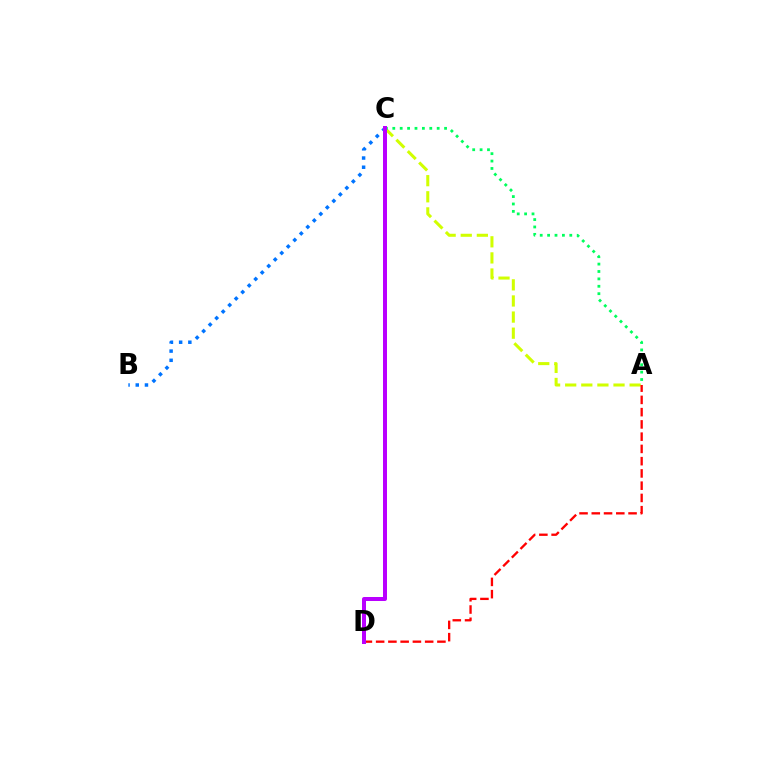{('B', 'C'): [{'color': '#0074ff', 'line_style': 'dotted', 'thickness': 2.5}], ('A', 'C'): [{'color': '#d1ff00', 'line_style': 'dashed', 'thickness': 2.19}, {'color': '#00ff5c', 'line_style': 'dotted', 'thickness': 2.01}], ('A', 'D'): [{'color': '#ff0000', 'line_style': 'dashed', 'thickness': 1.66}], ('C', 'D'): [{'color': '#b900ff', 'line_style': 'solid', 'thickness': 2.87}]}